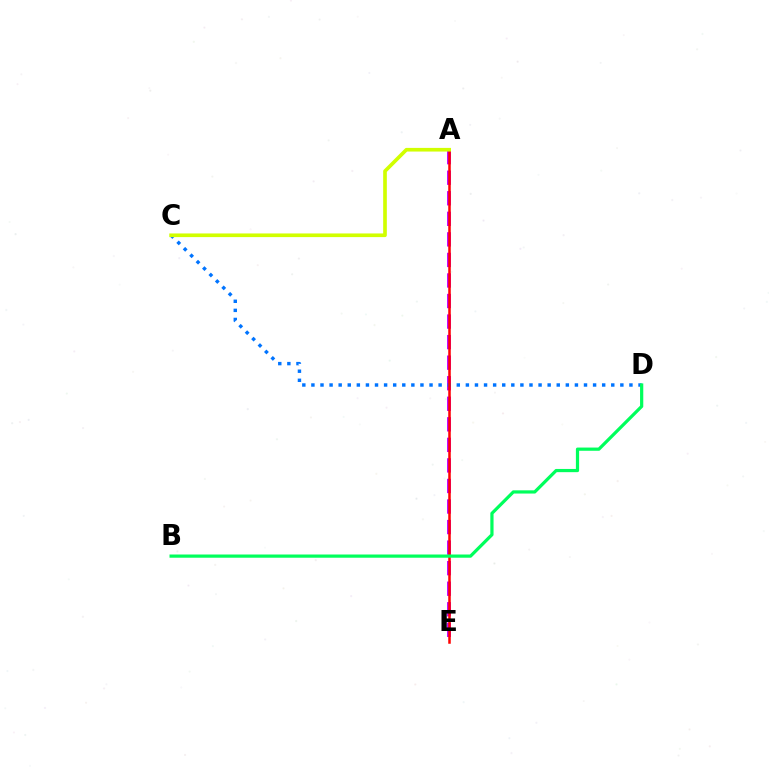{('A', 'E'): [{'color': '#b900ff', 'line_style': 'dashed', 'thickness': 2.79}, {'color': '#ff0000', 'line_style': 'solid', 'thickness': 1.81}], ('C', 'D'): [{'color': '#0074ff', 'line_style': 'dotted', 'thickness': 2.47}], ('A', 'C'): [{'color': '#d1ff00', 'line_style': 'solid', 'thickness': 2.63}], ('B', 'D'): [{'color': '#00ff5c', 'line_style': 'solid', 'thickness': 2.32}]}